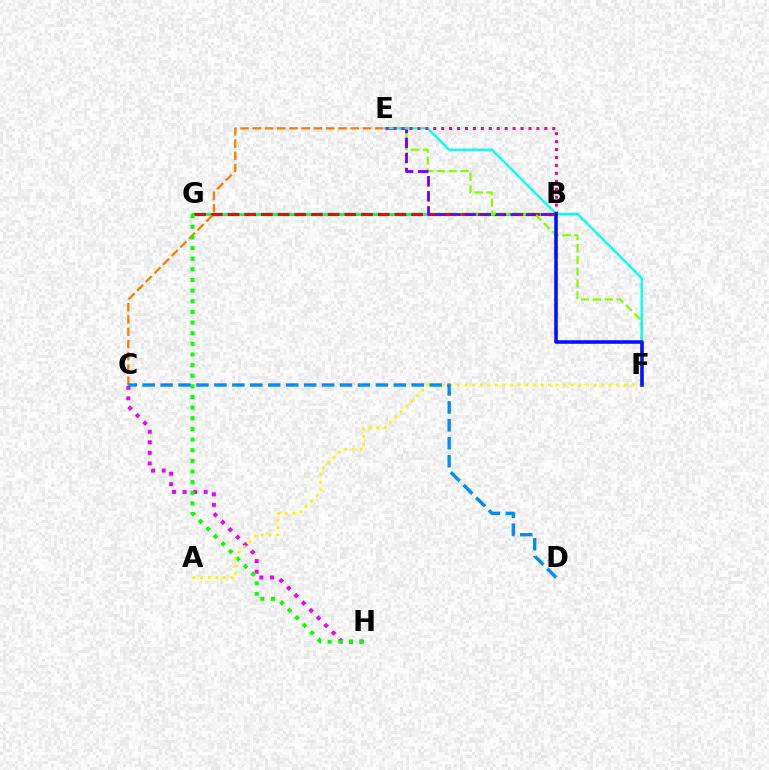{('B', 'G'): [{'color': '#00ff74', 'line_style': 'solid', 'thickness': 2.31}, {'color': '#ff0000', 'line_style': 'dashed', 'thickness': 2.27}], ('E', 'F'): [{'color': '#84ff00', 'line_style': 'dashed', 'thickness': 1.61}, {'color': '#00fff6', 'line_style': 'solid', 'thickness': 1.69}], ('B', 'E'): [{'color': '#7200ff', 'line_style': 'dashed', 'thickness': 2.05}, {'color': '#ff0094', 'line_style': 'dotted', 'thickness': 2.16}], ('C', 'E'): [{'color': '#ff7c00', 'line_style': 'dashed', 'thickness': 1.66}], ('C', 'H'): [{'color': '#ee00ff', 'line_style': 'dotted', 'thickness': 2.87}], ('G', 'H'): [{'color': '#08ff00', 'line_style': 'dotted', 'thickness': 2.89}], ('A', 'F'): [{'color': '#fcf500', 'line_style': 'dotted', 'thickness': 2.06}], ('B', 'F'): [{'color': '#0010ff', 'line_style': 'solid', 'thickness': 2.56}], ('C', 'D'): [{'color': '#008cff', 'line_style': 'dashed', 'thickness': 2.44}]}